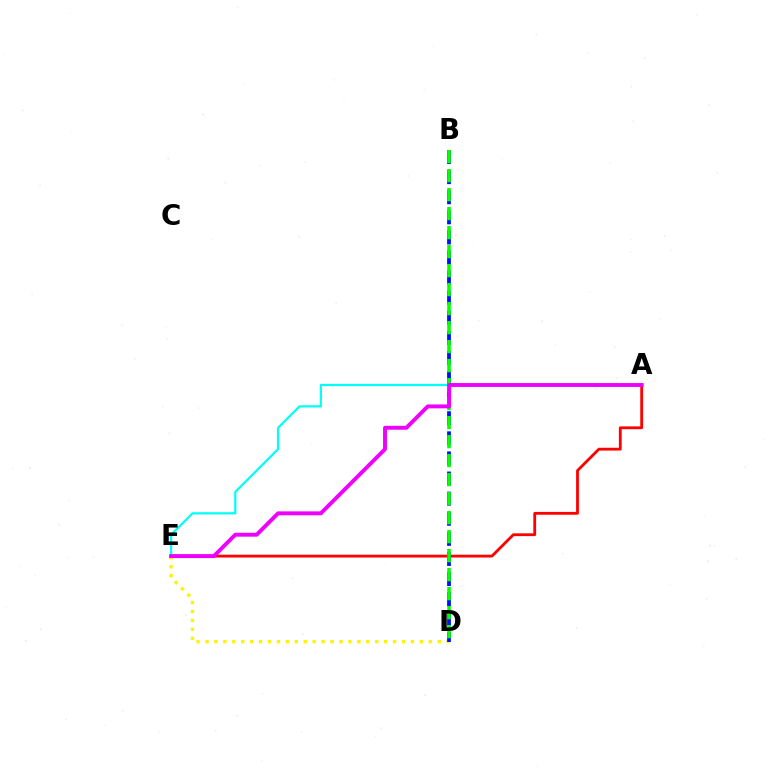{('D', 'E'): [{'color': '#fcf500', 'line_style': 'dotted', 'thickness': 2.43}], ('A', 'E'): [{'color': '#ff0000', 'line_style': 'solid', 'thickness': 2.02}, {'color': '#00fff6', 'line_style': 'solid', 'thickness': 1.6}, {'color': '#ee00ff', 'line_style': 'solid', 'thickness': 2.82}], ('B', 'D'): [{'color': '#0010ff', 'line_style': 'dashed', 'thickness': 2.73}, {'color': '#08ff00', 'line_style': 'dashed', 'thickness': 2.58}]}